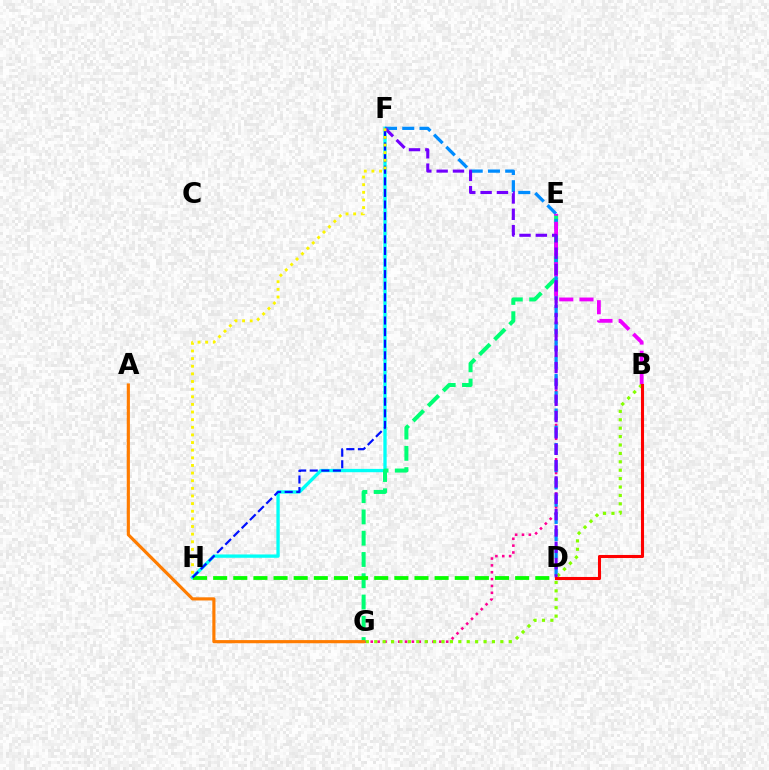{('E', 'G'): [{'color': '#ff0094', 'line_style': 'dotted', 'thickness': 1.86}, {'color': '#00ff74', 'line_style': 'dashed', 'thickness': 2.89}], ('F', 'H'): [{'color': '#00fff6', 'line_style': 'solid', 'thickness': 2.39}, {'color': '#0010ff', 'line_style': 'dashed', 'thickness': 1.58}, {'color': '#fcf500', 'line_style': 'dotted', 'thickness': 2.07}], ('D', 'F'): [{'color': '#008cff', 'line_style': 'dashed', 'thickness': 2.34}, {'color': '#7200ff', 'line_style': 'dashed', 'thickness': 2.22}], ('B', 'E'): [{'color': '#ee00ff', 'line_style': 'dashed', 'thickness': 2.74}], ('D', 'H'): [{'color': '#08ff00', 'line_style': 'dashed', 'thickness': 2.73}], ('B', 'G'): [{'color': '#84ff00', 'line_style': 'dotted', 'thickness': 2.28}], ('A', 'G'): [{'color': '#ff7c00', 'line_style': 'solid', 'thickness': 2.27}], ('B', 'D'): [{'color': '#ff0000', 'line_style': 'solid', 'thickness': 2.22}]}